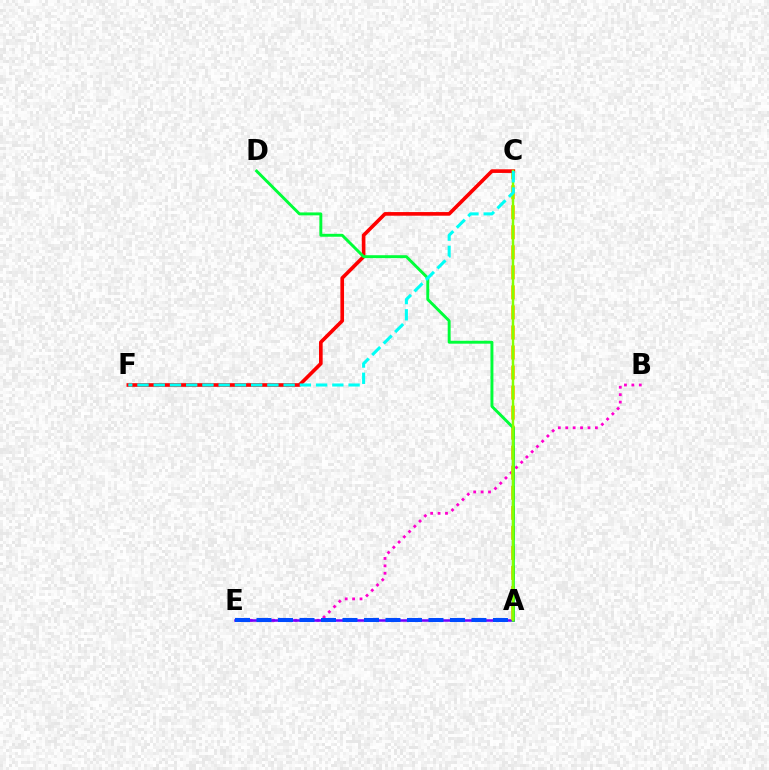{('B', 'E'): [{'color': '#ff00cf', 'line_style': 'dotted', 'thickness': 2.01}], ('A', 'E'): [{'color': '#7200ff', 'line_style': 'solid', 'thickness': 1.81}, {'color': '#004bff', 'line_style': 'dashed', 'thickness': 2.92}], ('A', 'C'): [{'color': '#ffbd00', 'line_style': 'dashed', 'thickness': 2.72}, {'color': '#84ff00', 'line_style': 'solid', 'thickness': 1.76}], ('C', 'F'): [{'color': '#ff0000', 'line_style': 'solid', 'thickness': 2.62}, {'color': '#00fff6', 'line_style': 'dashed', 'thickness': 2.21}], ('A', 'D'): [{'color': '#00ff39', 'line_style': 'solid', 'thickness': 2.11}]}